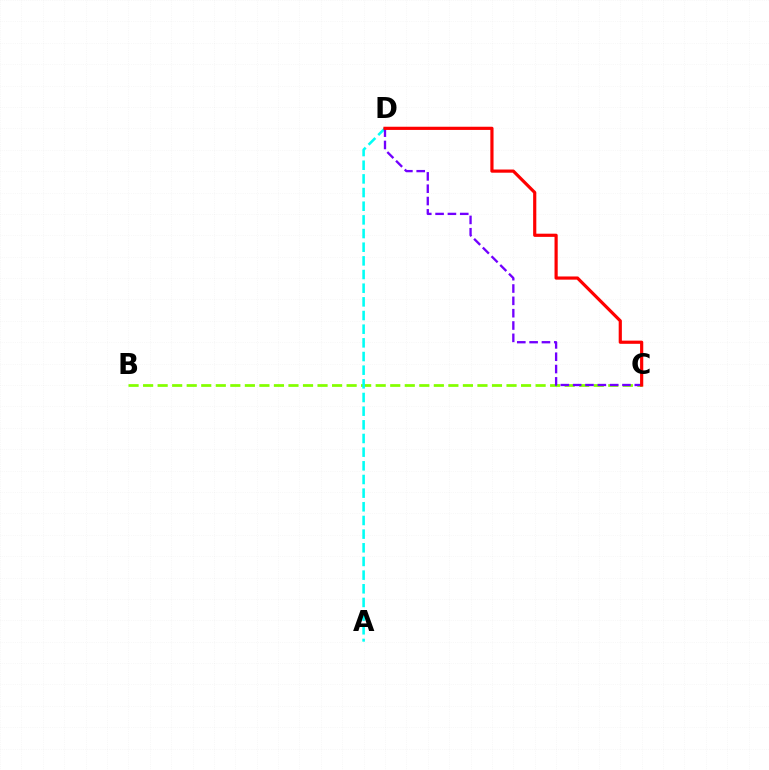{('B', 'C'): [{'color': '#84ff00', 'line_style': 'dashed', 'thickness': 1.97}], ('A', 'D'): [{'color': '#00fff6', 'line_style': 'dashed', 'thickness': 1.86}], ('C', 'D'): [{'color': '#7200ff', 'line_style': 'dashed', 'thickness': 1.68}, {'color': '#ff0000', 'line_style': 'solid', 'thickness': 2.29}]}